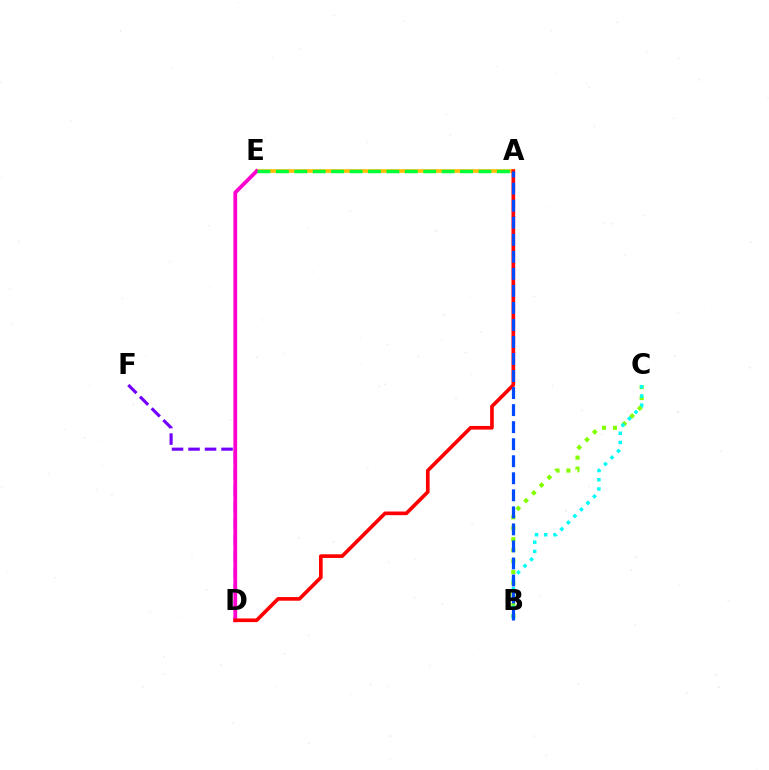{('A', 'E'): [{'color': '#ffbd00', 'line_style': 'solid', 'thickness': 2.59}, {'color': '#00ff39', 'line_style': 'dashed', 'thickness': 2.5}], ('D', 'F'): [{'color': '#7200ff', 'line_style': 'dashed', 'thickness': 2.24}], ('D', 'E'): [{'color': '#ff00cf', 'line_style': 'solid', 'thickness': 2.72}], ('B', 'C'): [{'color': '#84ff00', 'line_style': 'dotted', 'thickness': 2.98}, {'color': '#00fff6', 'line_style': 'dotted', 'thickness': 2.51}], ('A', 'D'): [{'color': '#ff0000', 'line_style': 'solid', 'thickness': 2.63}], ('A', 'B'): [{'color': '#004bff', 'line_style': 'dashed', 'thickness': 2.31}]}